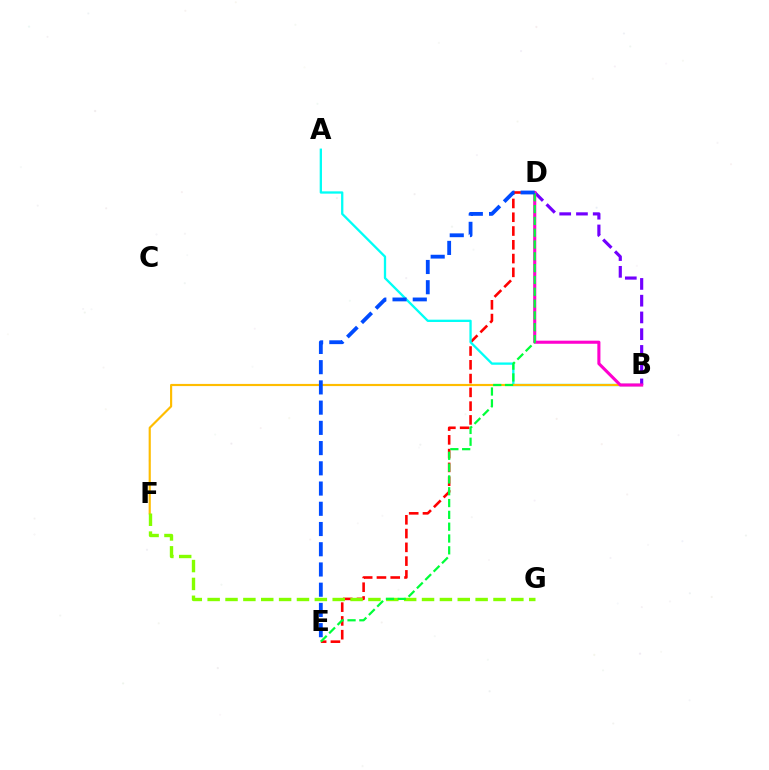{('D', 'E'): [{'color': '#ff0000', 'line_style': 'dashed', 'thickness': 1.87}, {'color': '#00ff39', 'line_style': 'dashed', 'thickness': 1.61}, {'color': '#004bff', 'line_style': 'dashed', 'thickness': 2.75}], ('A', 'B'): [{'color': '#00fff6', 'line_style': 'solid', 'thickness': 1.66}], ('B', 'F'): [{'color': '#ffbd00', 'line_style': 'solid', 'thickness': 1.56}], ('B', 'D'): [{'color': '#7200ff', 'line_style': 'dashed', 'thickness': 2.28}, {'color': '#ff00cf', 'line_style': 'solid', 'thickness': 2.22}], ('F', 'G'): [{'color': '#84ff00', 'line_style': 'dashed', 'thickness': 2.43}]}